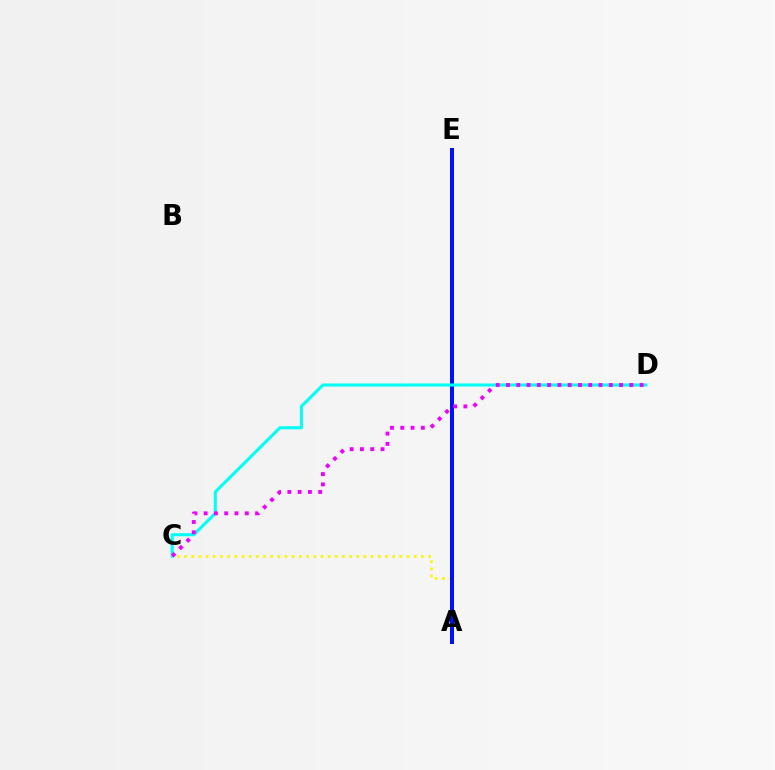{('A', 'C'): [{'color': '#fcf500', 'line_style': 'dotted', 'thickness': 1.95}], ('A', 'E'): [{'color': '#ff0000', 'line_style': 'solid', 'thickness': 2.07}, {'color': '#08ff00', 'line_style': 'solid', 'thickness': 2.76}, {'color': '#0010ff', 'line_style': 'solid', 'thickness': 2.86}], ('C', 'D'): [{'color': '#00fff6', 'line_style': 'solid', 'thickness': 2.21}, {'color': '#ee00ff', 'line_style': 'dotted', 'thickness': 2.79}]}